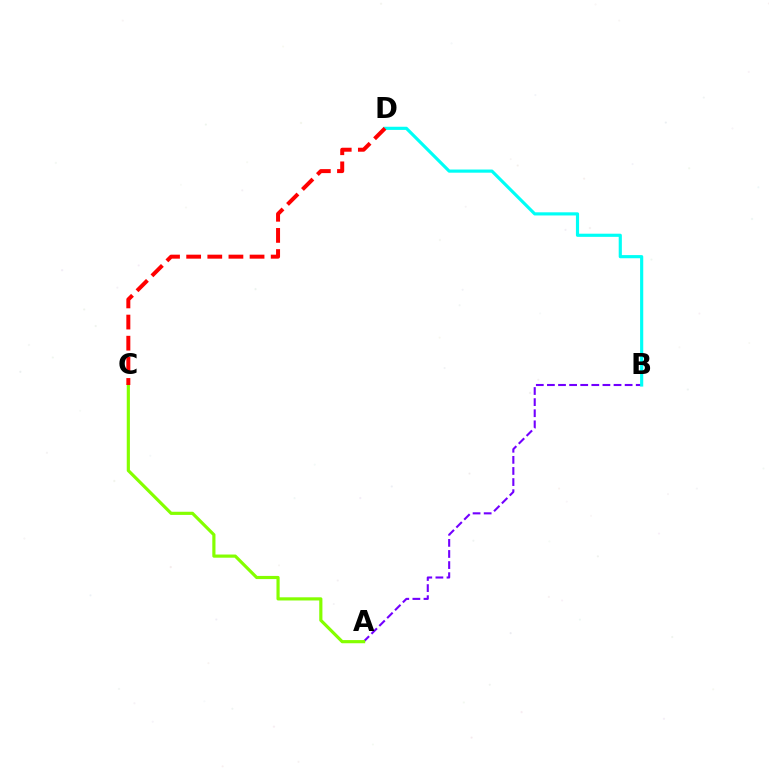{('A', 'B'): [{'color': '#7200ff', 'line_style': 'dashed', 'thickness': 1.51}], ('A', 'C'): [{'color': '#84ff00', 'line_style': 'solid', 'thickness': 2.28}], ('B', 'D'): [{'color': '#00fff6', 'line_style': 'solid', 'thickness': 2.27}], ('C', 'D'): [{'color': '#ff0000', 'line_style': 'dashed', 'thickness': 2.87}]}